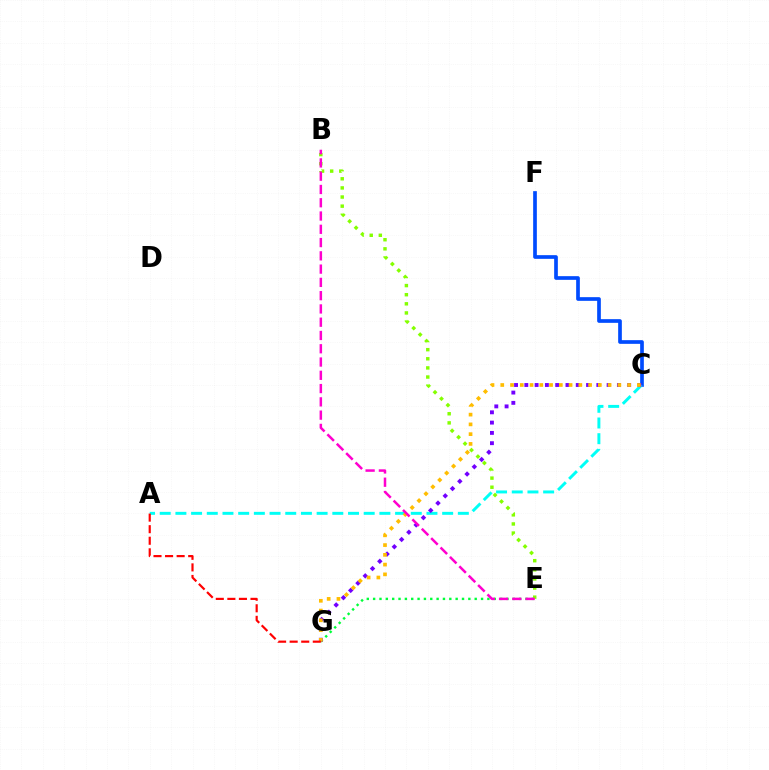{('E', 'G'): [{'color': '#00ff39', 'line_style': 'dotted', 'thickness': 1.72}], ('C', 'F'): [{'color': '#004bff', 'line_style': 'solid', 'thickness': 2.65}], ('A', 'C'): [{'color': '#00fff6', 'line_style': 'dashed', 'thickness': 2.13}], ('C', 'G'): [{'color': '#7200ff', 'line_style': 'dotted', 'thickness': 2.79}, {'color': '#ffbd00', 'line_style': 'dotted', 'thickness': 2.65}], ('B', 'E'): [{'color': '#84ff00', 'line_style': 'dotted', 'thickness': 2.48}, {'color': '#ff00cf', 'line_style': 'dashed', 'thickness': 1.8}], ('A', 'G'): [{'color': '#ff0000', 'line_style': 'dashed', 'thickness': 1.57}]}